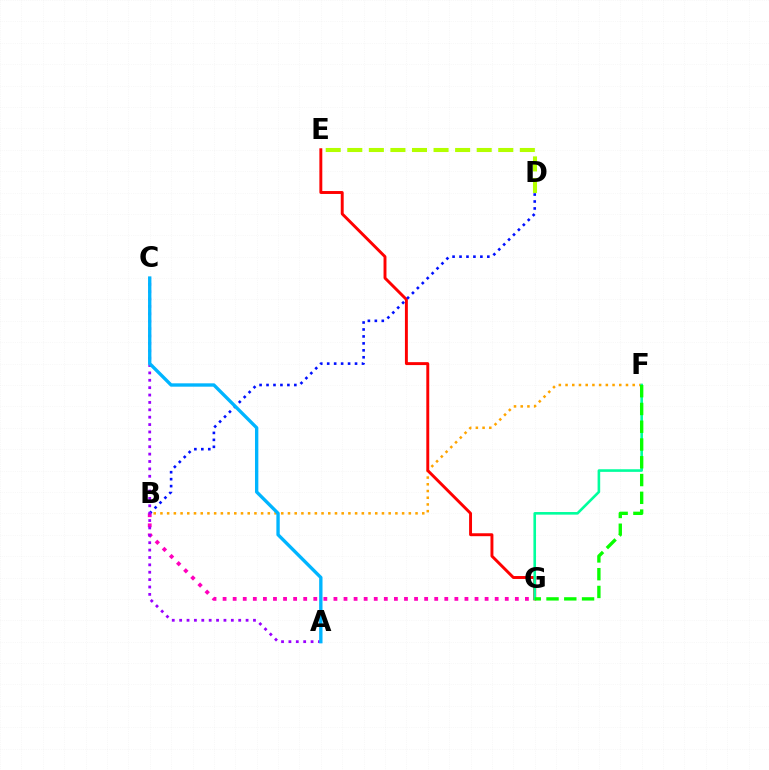{('B', 'G'): [{'color': '#ff00bd', 'line_style': 'dotted', 'thickness': 2.74}], ('B', 'F'): [{'color': '#ffa500', 'line_style': 'dotted', 'thickness': 1.82}], ('E', 'G'): [{'color': '#ff0000', 'line_style': 'solid', 'thickness': 2.11}], ('B', 'D'): [{'color': '#0010ff', 'line_style': 'dotted', 'thickness': 1.89}], ('A', 'C'): [{'color': '#9b00ff', 'line_style': 'dotted', 'thickness': 2.01}, {'color': '#00b5ff', 'line_style': 'solid', 'thickness': 2.41}], ('F', 'G'): [{'color': '#00ff9d', 'line_style': 'solid', 'thickness': 1.88}, {'color': '#08ff00', 'line_style': 'dashed', 'thickness': 2.41}], ('D', 'E'): [{'color': '#b3ff00', 'line_style': 'dashed', 'thickness': 2.93}]}